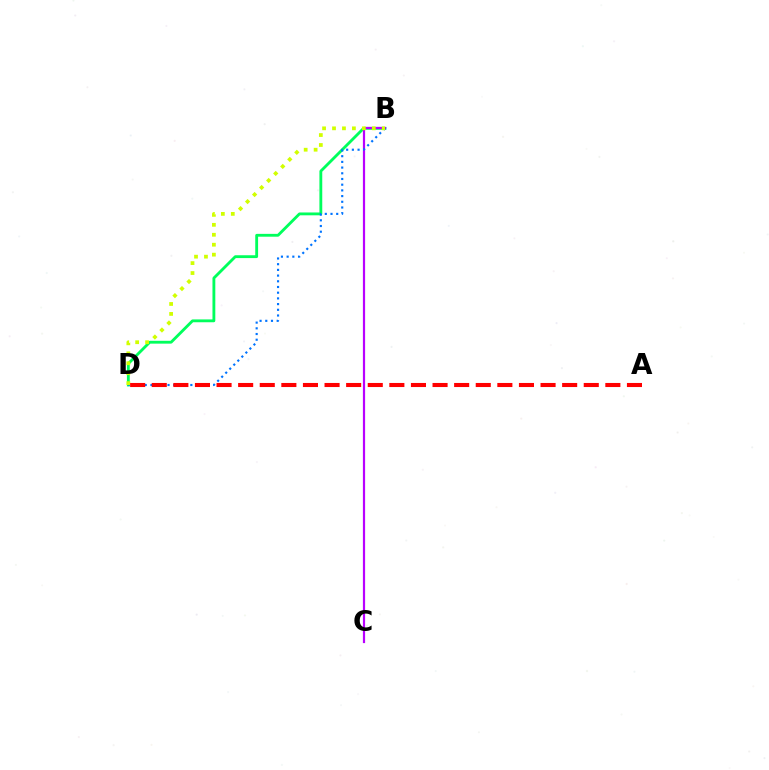{('B', 'D'): [{'color': '#00ff5c', 'line_style': 'solid', 'thickness': 2.05}, {'color': '#0074ff', 'line_style': 'dotted', 'thickness': 1.55}, {'color': '#d1ff00', 'line_style': 'dotted', 'thickness': 2.7}], ('B', 'C'): [{'color': '#b900ff', 'line_style': 'solid', 'thickness': 1.58}], ('A', 'D'): [{'color': '#ff0000', 'line_style': 'dashed', 'thickness': 2.93}]}